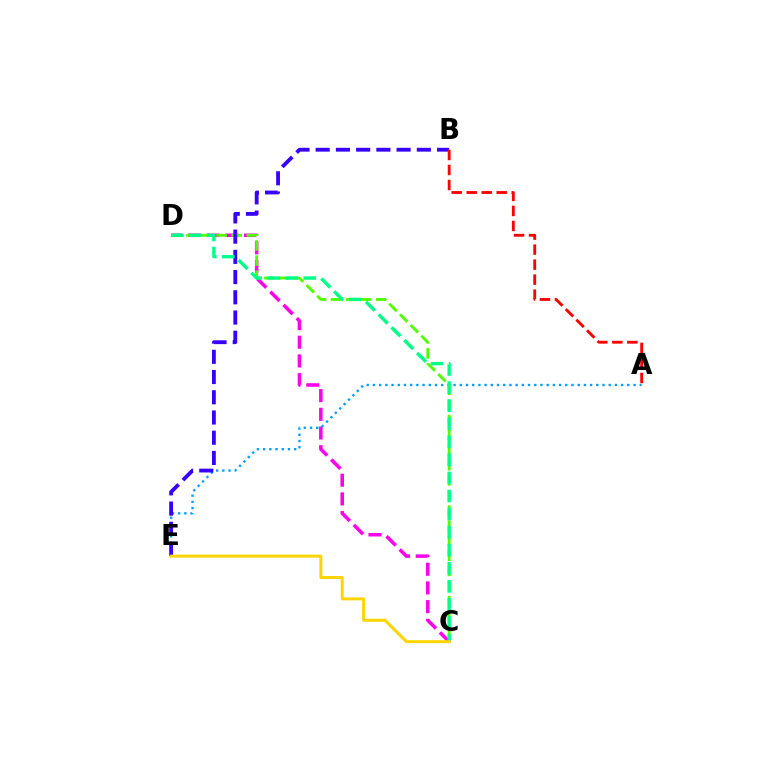{('C', 'D'): [{'color': '#ff00ed', 'line_style': 'dashed', 'thickness': 2.54}, {'color': '#4fff00', 'line_style': 'dashed', 'thickness': 2.05}, {'color': '#00ff86', 'line_style': 'dashed', 'thickness': 2.45}], ('A', 'E'): [{'color': '#009eff', 'line_style': 'dotted', 'thickness': 1.69}], ('B', 'E'): [{'color': '#3700ff', 'line_style': 'dashed', 'thickness': 2.75}], ('C', 'E'): [{'color': '#ffd500', 'line_style': 'solid', 'thickness': 2.14}], ('A', 'B'): [{'color': '#ff0000', 'line_style': 'dashed', 'thickness': 2.04}]}